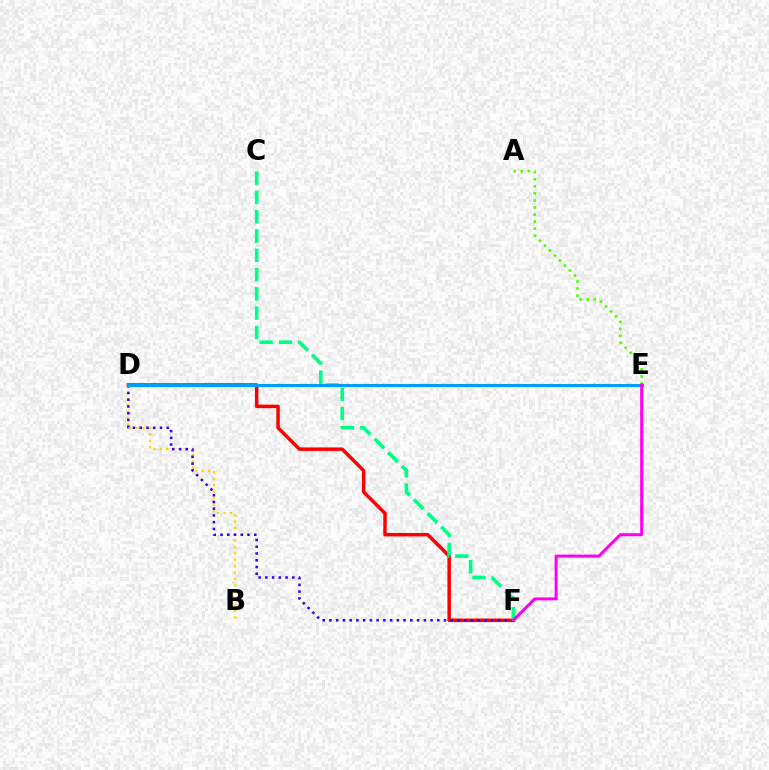{('D', 'F'): [{'color': '#ff0000', 'line_style': 'solid', 'thickness': 2.51}, {'color': '#3700ff', 'line_style': 'dotted', 'thickness': 1.83}], ('B', 'D'): [{'color': '#ffd500', 'line_style': 'dotted', 'thickness': 1.73}], ('A', 'E'): [{'color': '#4fff00', 'line_style': 'dotted', 'thickness': 1.92}], ('C', 'F'): [{'color': '#00ff86', 'line_style': 'dashed', 'thickness': 2.62}], ('D', 'E'): [{'color': '#009eff', 'line_style': 'solid', 'thickness': 2.23}], ('E', 'F'): [{'color': '#ff00ed', 'line_style': 'solid', 'thickness': 2.16}]}